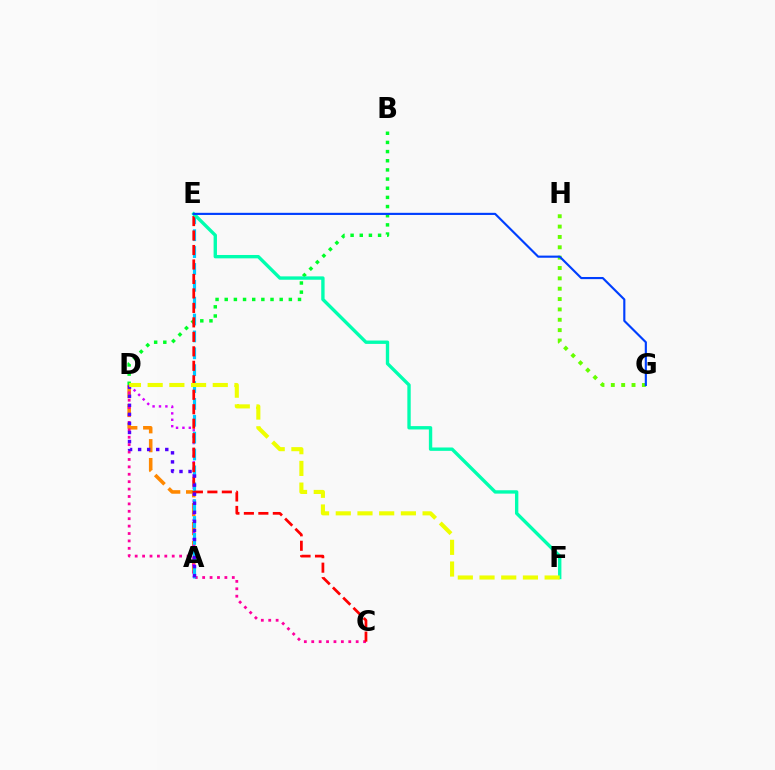{('A', 'D'): [{'color': '#ff8800', 'line_style': 'dashed', 'thickness': 2.57}, {'color': '#d600ff', 'line_style': 'dotted', 'thickness': 1.74}, {'color': '#4f00ff', 'line_style': 'dotted', 'thickness': 2.46}], ('C', 'D'): [{'color': '#ff00a0', 'line_style': 'dotted', 'thickness': 2.01}], ('A', 'E'): [{'color': '#00c7ff', 'line_style': 'dashed', 'thickness': 2.29}], ('B', 'D'): [{'color': '#00ff27', 'line_style': 'dotted', 'thickness': 2.49}], ('G', 'H'): [{'color': '#66ff00', 'line_style': 'dotted', 'thickness': 2.81}], ('C', 'E'): [{'color': '#ff0000', 'line_style': 'dashed', 'thickness': 1.97}], ('E', 'F'): [{'color': '#00ffaf', 'line_style': 'solid', 'thickness': 2.42}], ('E', 'G'): [{'color': '#003fff', 'line_style': 'solid', 'thickness': 1.54}], ('D', 'F'): [{'color': '#eeff00', 'line_style': 'dashed', 'thickness': 2.95}]}